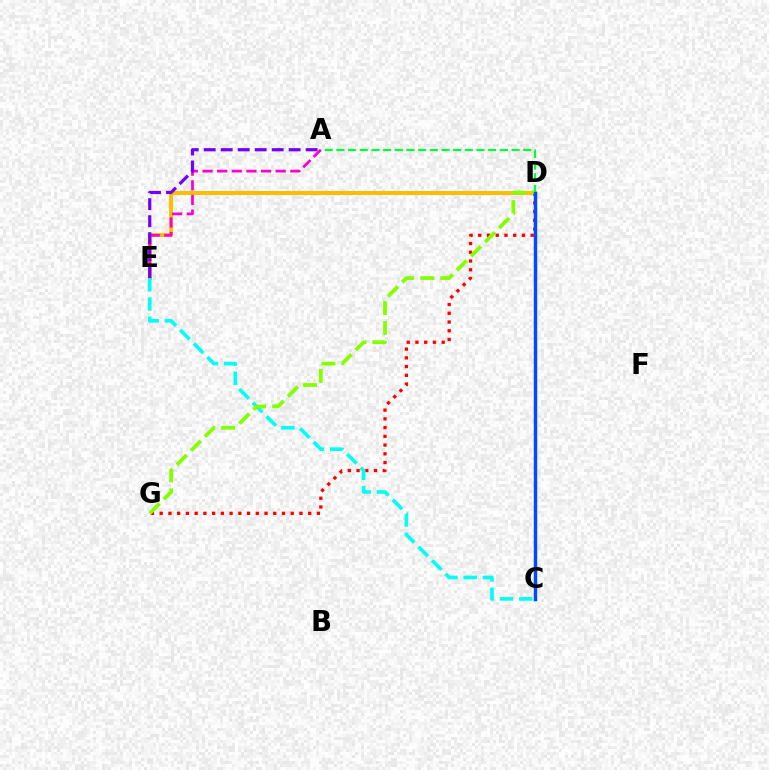{('D', 'E'): [{'color': '#ffbd00', 'line_style': 'solid', 'thickness': 2.84}], ('D', 'G'): [{'color': '#ff0000', 'line_style': 'dotted', 'thickness': 2.37}, {'color': '#84ff00', 'line_style': 'dashed', 'thickness': 2.71}], ('A', 'E'): [{'color': '#ff00cf', 'line_style': 'dashed', 'thickness': 1.99}, {'color': '#7200ff', 'line_style': 'dashed', 'thickness': 2.31}], ('C', 'E'): [{'color': '#00fff6', 'line_style': 'dashed', 'thickness': 2.61}], ('A', 'D'): [{'color': '#00ff39', 'line_style': 'dashed', 'thickness': 1.59}], ('C', 'D'): [{'color': '#004bff', 'line_style': 'solid', 'thickness': 2.49}]}